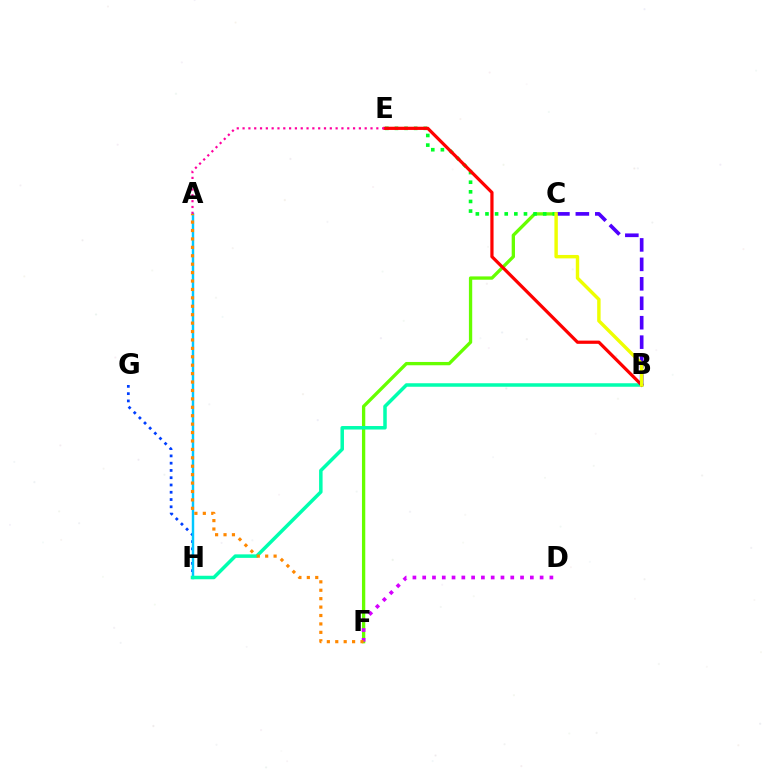{('C', 'F'): [{'color': '#66ff00', 'line_style': 'solid', 'thickness': 2.38}], ('G', 'H'): [{'color': '#003fff', 'line_style': 'dotted', 'thickness': 1.98}], ('A', 'H'): [{'color': '#00c7ff', 'line_style': 'solid', 'thickness': 1.75}], ('B', 'H'): [{'color': '#00ffaf', 'line_style': 'solid', 'thickness': 2.52}], ('C', 'E'): [{'color': '#00ff27', 'line_style': 'dotted', 'thickness': 2.61}], ('B', 'E'): [{'color': '#ff0000', 'line_style': 'solid', 'thickness': 2.32}], ('B', 'C'): [{'color': '#4f00ff', 'line_style': 'dashed', 'thickness': 2.64}, {'color': '#eeff00', 'line_style': 'solid', 'thickness': 2.46}], ('A', 'E'): [{'color': '#ff00a0', 'line_style': 'dotted', 'thickness': 1.58}], ('D', 'F'): [{'color': '#d600ff', 'line_style': 'dotted', 'thickness': 2.66}], ('A', 'F'): [{'color': '#ff8800', 'line_style': 'dotted', 'thickness': 2.29}]}